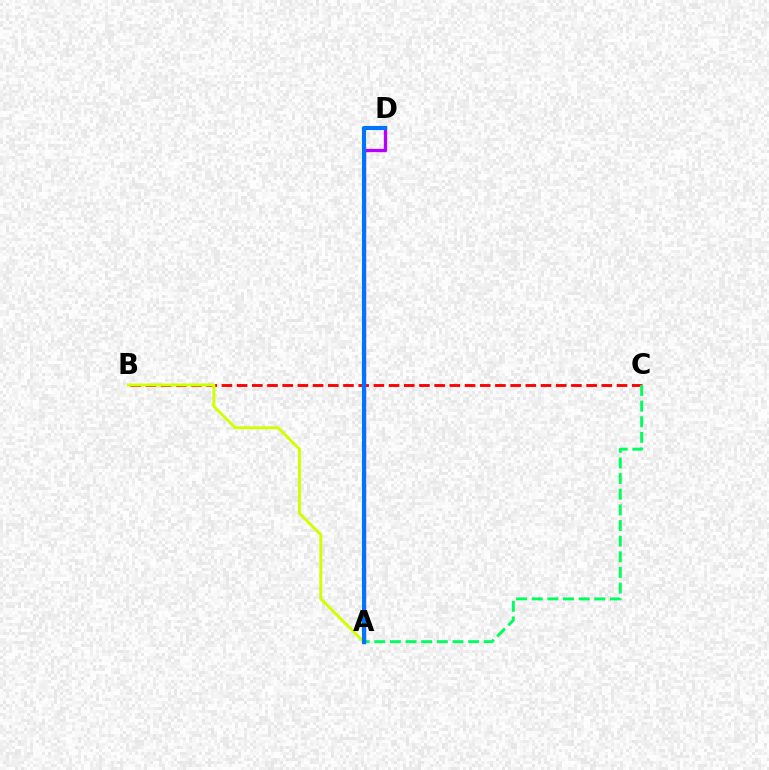{('B', 'C'): [{'color': '#ff0000', 'line_style': 'dashed', 'thickness': 2.06}], ('A', 'C'): [{'color': '#00ff5c', 'line_style': 'dashed', 'thickness': 2.13}], ('A', 'B'): [{'color': '#d1ff00', 'line_style': 'solid', 'thickness': 2.09}], ('A', 'D'): [{'color': '#b900ff', 'line_style': 'solid', 'thickness': 2.39}, {'color': '#0074ff', 'line_style': 'solid', 'thickness': 2.95}]}